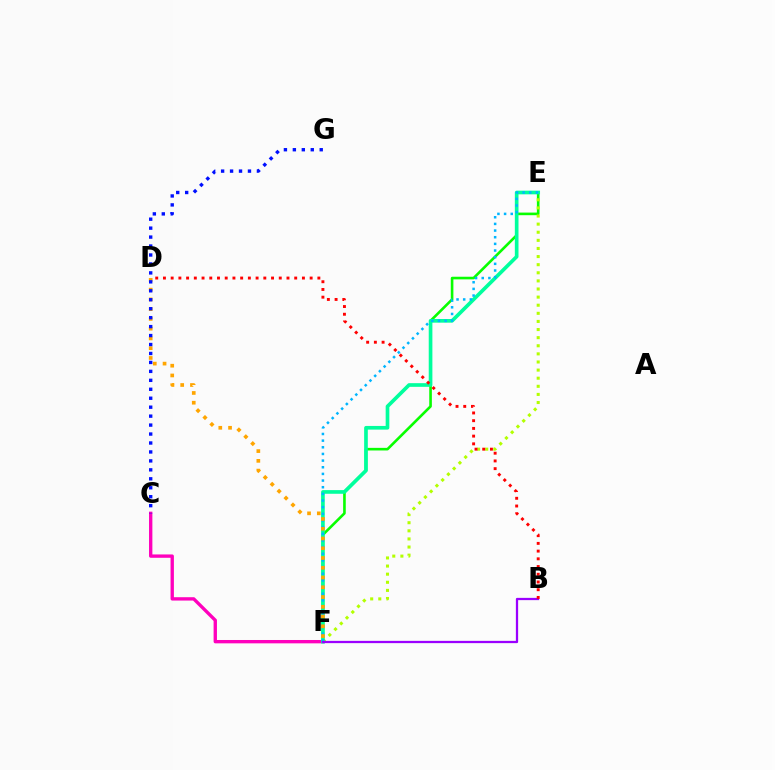{('C', 'F'): [{'color': '#ff00bd', 'line_style': 'solid', 'thickness': 2.41}], ('E', 'F'): [{'color': '#08ff00', 'line_style': 'solid', 'thickness': 1.88}, {'color': '#b3ff00', 'line_style': 'dotted', 'thickness': 2.2}, {'color': '#00ff9d', 'line_style': 'solid', 'thickness': 2.64}, {'color': '#00b5ff', 'line_style': 'dotted', 'thickness': 1.81}], ('D', 'F'): [{'color': '#ffa500', 'line_style': 'dotted', 'thickness': 2.65}], ('C', 'G'): [{'color': '#0010ff', 'line_style': 'dotted', 'thickness': 2.43}], ('B', 'F'): [{'color': '#9b00ff', 'line_style': 'solid', 'thickness': 1.63}], ('B', 'D'): [{'color': '#ff0000', 'line_style': 'dotted', 'thickness': 2.1}]}